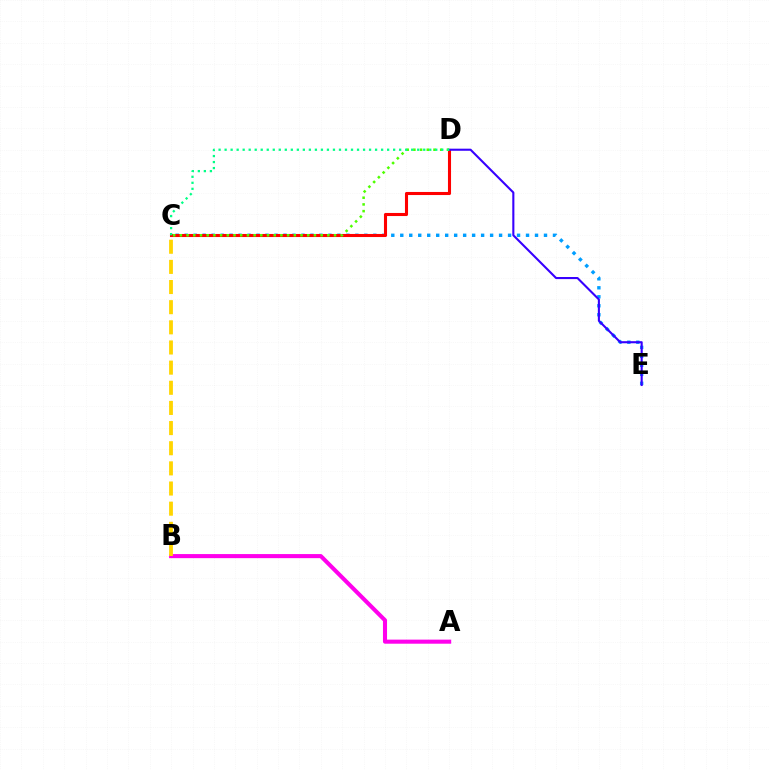{('C', 'E'): [{'color': '#009eff', 'line_style': 'dotted', 'thickness': 2.44}], ('A', 'B'): [{'color': '#ff00ed', 'line_style': 'solid', 'thickness': 2.94}], ('B', 'C'): [{'color': '#ffd500', 'line_style': 'dashed', 'thickness': 2.74}], ('C', 'D'): [{'color': '#ff0000', 'line_style': 'solid', 'thickness': 2.22}, {'color': '#4fff00', 'line_style': 'dotted', 'thickness': 1.82}, {'color': '#00ff86', 'line_style': 'dotted', 'thickness': 1.64}], ('D', 'E'): [{'color': '#3700ff', 'line_style': 'solid', 'thickness': 1.51}]}